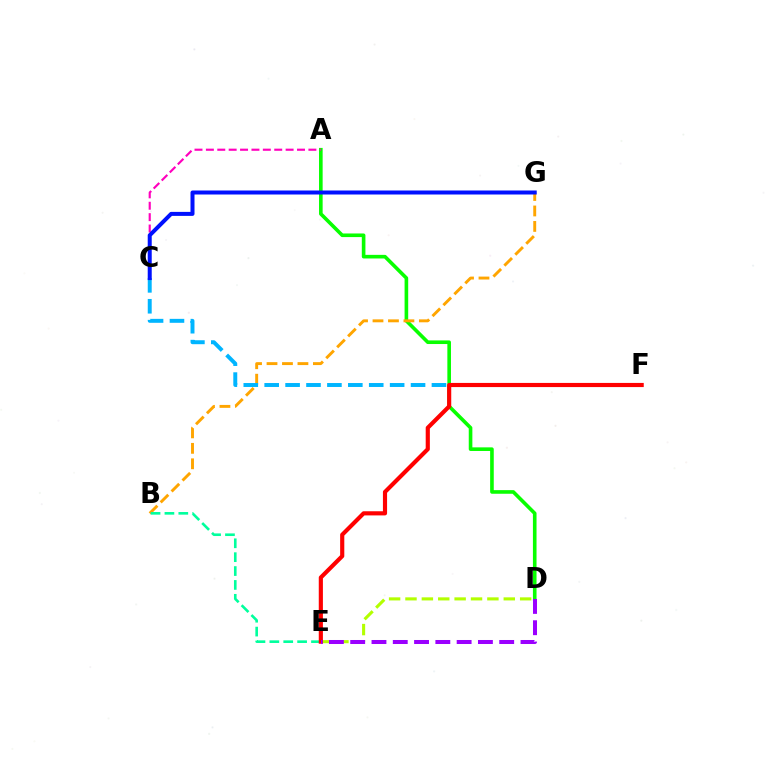{('A', 'D'): [{'color': '#08ff00', 'line_style': 'solid', 'thickness': 2.6}], ('D', 'E'): [{'color': '#b3ff00', 'line_style': 'dashed', 'thickness': 2.23}, {'color': '#9b00ff', 'line_style': 'dashed', 'thickness': 2.89}], ('B', 'G'): [{'color': '#ffa500', 'line_style': 'dashed', 'thickness': 2.1}], ('A', 'C'): [{'color': '#ff00bd', 'line_style': 'dashed', 'thickness': 1.55}], ('C', 'F'): [{'color': '#00b5ff', 'line_style': 'dashed', 'thickness': 2.84}], ('B', 'E'): [{'color': '#00ff9d', 'line_style': 'dashed', 'thickness': 1.89}], ('E', 'F'): [{'color': '#ff0000', 'line_style': 'solid', 'thickness': 2.99}], ('C', 'G'): [{'color': '#0010ff', 'line_style': 'solid', 'thickness': 2.88}]}